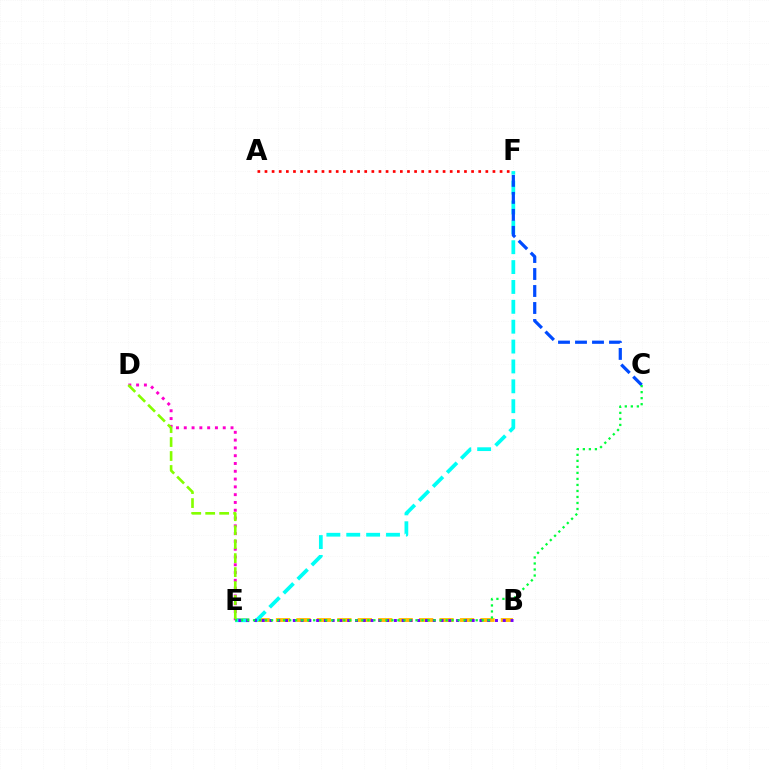{('D', 'E'): [{'color': '#ff00cf', 'line_style': 'dotted', 'thickness': 2.12}, {'color': '#84ff00', 'line_style': 'dashed', 'thickness': 1.9}], ('B', 'E'): [{'color': '#ffbd00', 'line_style': 'dashed', 'thickness': 2.78}, {'color': '#7200ff', 'line_style': 'dotted', 'thickness': 2.11}], ('E', 'F'): [{'color': '#00fff6', 'line_style': 'dashed', 'thickness': 2.7}], ('C', 'F'): [{'color': '#004bff', 'line_style': 'dashed', 'thickness': 2.31}], ('A', 'F'): [{'color': '#ff0000', 'line_style': 'dotted', 'thickness': 1.94}], ('C', 'E'): [{'color': '#00ff39', 'line_style': 'dotted', 'thickness': 1.63}]}